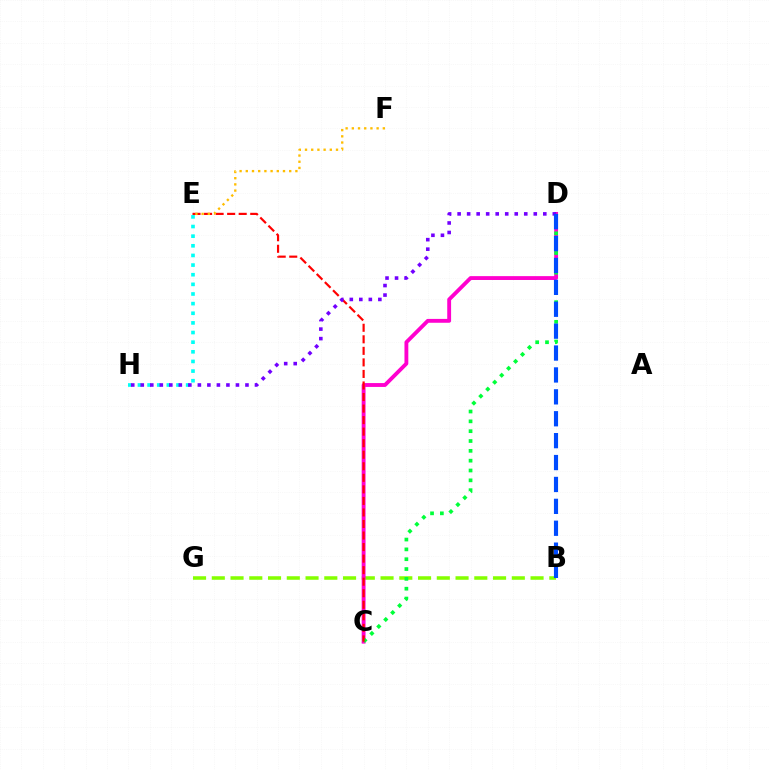{('B', 'G'): [{'color': '#84ff00', 'line_style': 'dashed', 'thickness': 2.55}], ('E', 'H'): [{'color': '#00fff6', 'line_style': 'dotted', 'thickness': 2.62}], ('C', 'D'): [{'color': '#ff00cf', 'line_style': 'solid', 'thickness': 2.78}, {'color': '#00ff39', 'line_style': 'dotted', 'thickness': 2.67}], ('C', 'E'): [{'color': '#ff0000', 'line_style': 'dashed', 'thickness': 1.57}], ('D', 'H'): [{'color': '#7200ff', 'line_style': 'dotted', 'thickness': 2.59}], ('E', 'F'): [{'color': '#ffbd00', 'line_style': 'dotted', 'thickness': 1.68}], ('B', 'D'): [{'color': '#004bff', 'line_style': 'dashed', 'thickness': 2.98}]}